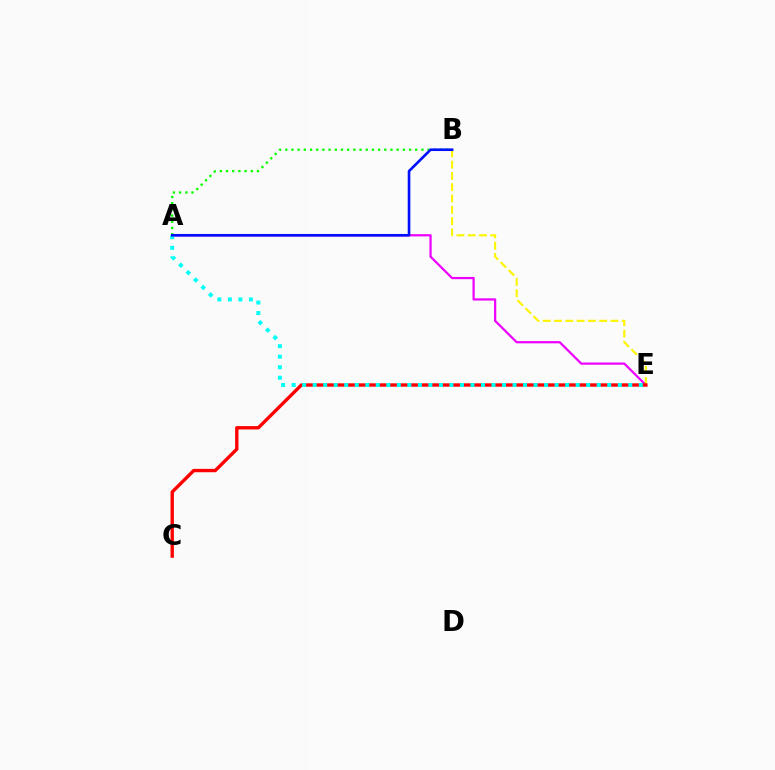{('A', 'B'): [{'color': '#08ff00', 'line_style': 'dotted', 'thickness': 1.68}, {'color': '#0010ff', 'line_style': 'solid', 'thickness': 1.89}], ('A', 'E'): [{'color': '#ee00ff', 'line_style': 'solid', 'thickness': 1.61}, {'color': '#00fff6', 'line_style': 'dotted', 'thickness': 2.86}], ('B', 'E'): [{'color': '#fcf500', 'line_style': 'dashed', 'thickness': 1.53}], ('C', 'E'): [{'color': '#ff0000', 'line_style': 'solid', 'thickness': 2.42}]}